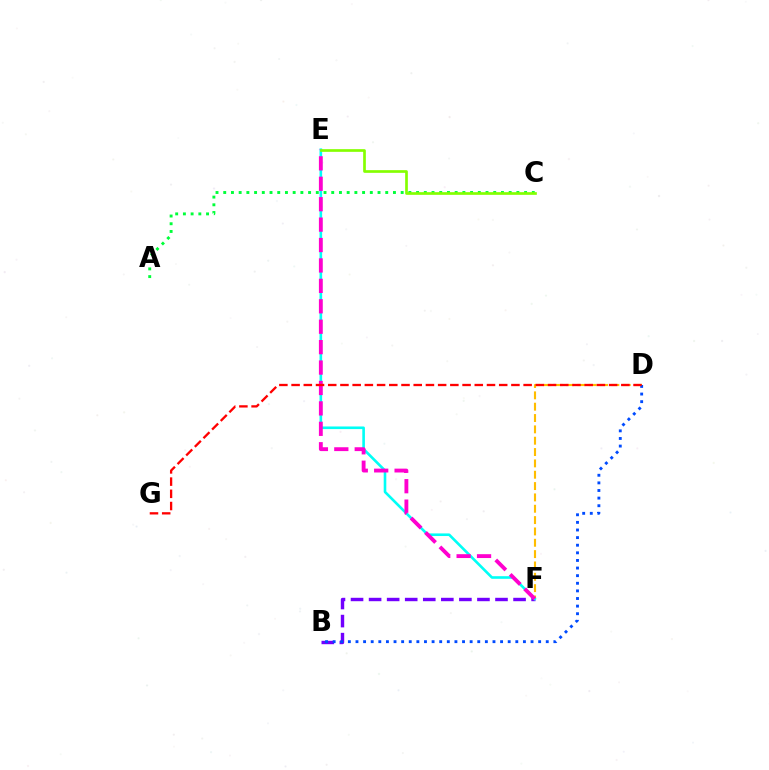{('B', 'F'): [{'color': '#7200ff', 'line_style': 'dashed', 'thickness': 2.45}], ('D', 'F'): [{'color': '#ffbd00', 'line_style': 'dashed', 'thickness': 1.54}], ('B', 'D'): [{'color': '#004bff', 'line_style': 'dotted', 'thickness': 2.07}], ('E', 'F'): [{'color': '#00fff6', 'line_style': 'solid', 'thickness': 1.89}, {'color': '#ff00cf', 'line_style': 'dashed', 'thickness': 2.77}], ('A', 'C'): [{'color': '#00ff39', 'line_style': 'dotted', 'thickness': 2.1}], ('D', 'G'): [{'color': '#ff0000', 'line_style': 'dashed', 'thickness': 1.66}], ('C', 'E'): [{'color': '#84ff00', 'line_style': 'solid', 'thickness': 1.93}]}